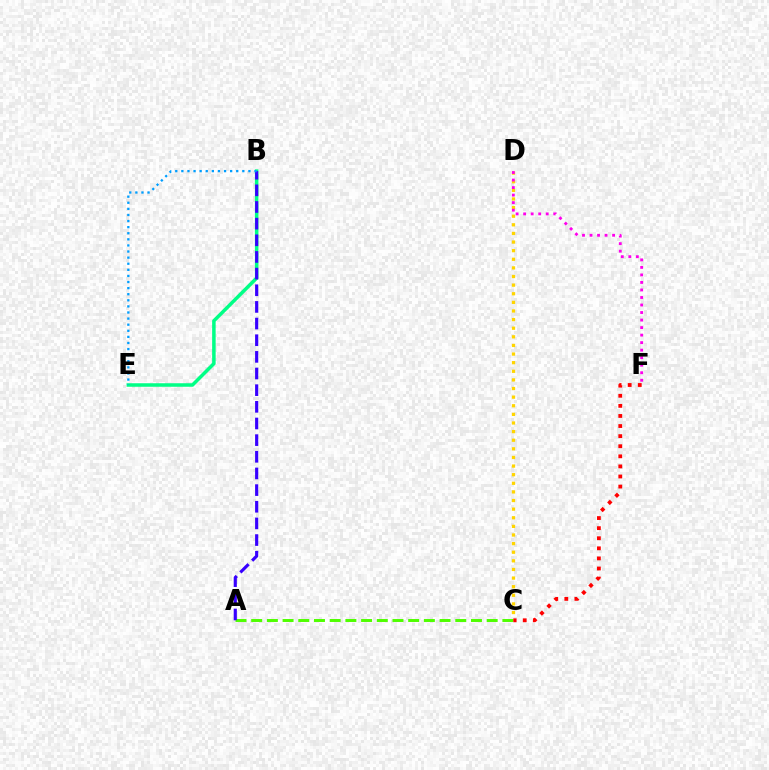{('C', 'D'): [{'color': '#ffd500', 'line_style': 'dotted', 'thickness': 2.34}], ('A', 'C'): [{'color': '#4fff00', 'line_style': 'dashed', 'thickness': 2.13}], ('B', 'E'): [{'color': '#00ff86', 'line_style': 'solid', 'thickness': 2.53}, {'color': '#009eff', 'line_style': 'dotted', 'thickness': 1.66}], ('C', 'F'): [{'color': '#ff0000', 'line_style': 'dotted', 'thickness': 2.74}], ('A', 'B'): [{'color': '#3700ff', 'line_style': 'dashed', 'thickness': 2.26}], ('D', 'F'): [{'color': '#ff00ed', 'line_style': 'dotted', 'thickness': 2.04}]}